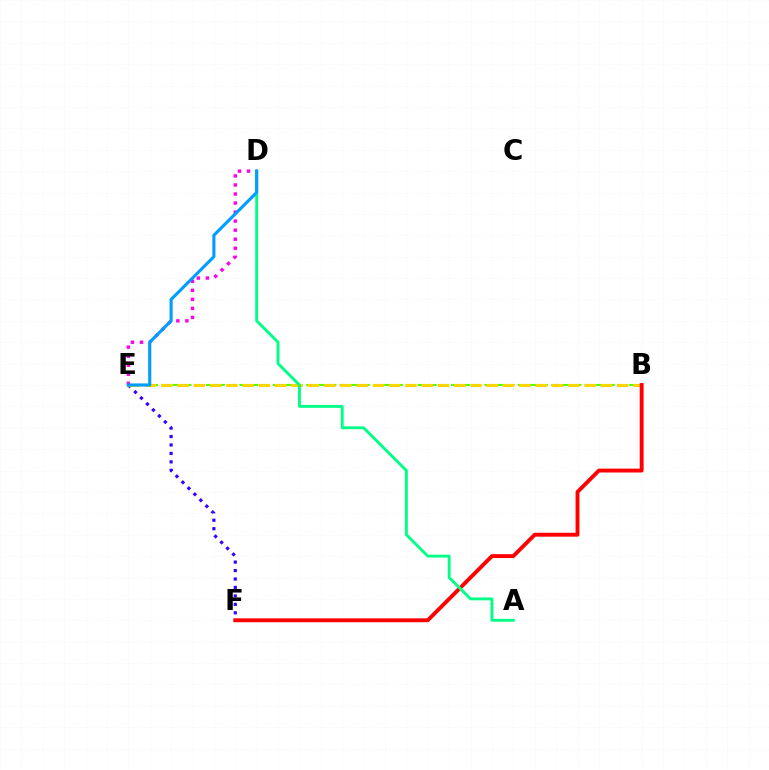{('B', 'E'): [{'color': '#4fff00', 'line_style': 'dashed', 'thickness': 1.51}, {'color': '#ffd500', 'line_style': 'dashed', 'thickness': 2.21}], ('E', 'F'): [{'color': '#3700ff', 'line_style': 'dotted', 'thickness': 2.3}], ('D', 'E'): [{'color': '#ff00ed', 'line_style': 'dotted', 'thickness': 2.46}, {'color': '#009eff', 'line_style': 'solid', 'thickness': 2.25}], ('B', 'F'): [{'color': '#ff0000', 'line_style': 'solid', 'thickness': 2.79}], ('A', 'D'): [{'color': '#00ff86', 'line_style': 'solid', 'thickness': 2.07}]}